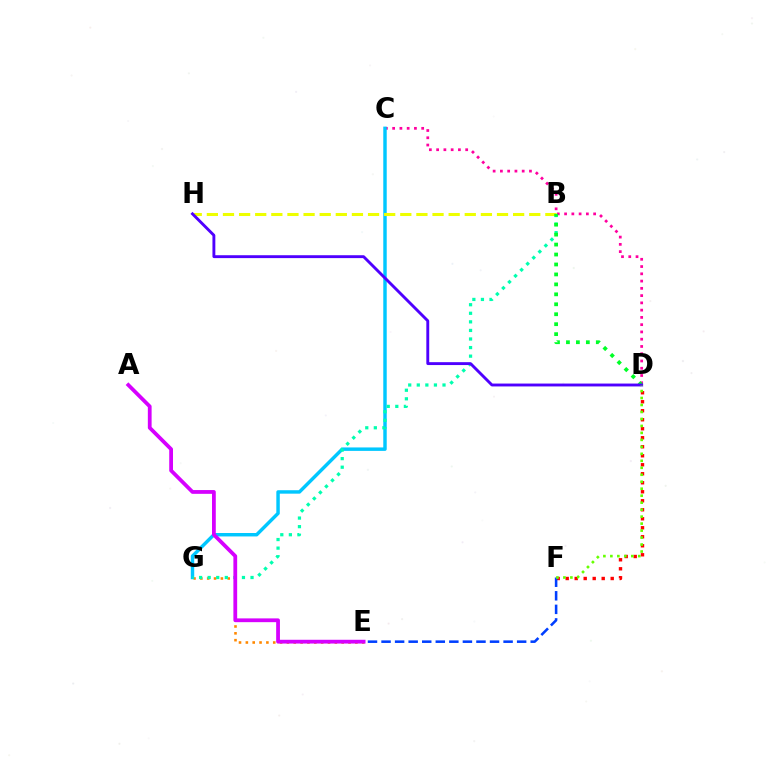{('E', 'G'): [{'color': '#ff8800', 'line_style': 'dotted', 'thickness': 1.86}], ('C', 'D'): [{'color': '#ff00a0', 'line_style': 'dotted', 'thickness': 1.97}], ('D', 'F'): [{'color': '#ff0000', 'line_style': 'dotted', 'thickness': 2.45}, {'color': '#66ff00', 'line_style': 'dotted', 'thickness': 1.9}], ('C', 'G'): [{'color': '#00c7ff', 'line_style': 'solid', 'thickness': 2.48}], ('B', 'G'): [{'color': '#00ffaf', 'line_style': 'dotted', 'thickness': 2.33}], ('B', 'H'): [{'color': '#eeff00', 'line_style': 'dashed', 'thickness': 2.19}], ('E', 'F'): [{'color': '#003fff', 'line_style': 'dashed', 'thickness': 1.84}], ('A', 'E'): [{'color': '#d600ff', 'line_style': 'solid', 'thickness': 2.72}], ('B', 'D'): [{'color': '#00ff27', 'line_style': 'dotted', 'thickness': 2.7}], ('D', 'H'): [{'color': '#4f00ff', 'line_style': 'solid', 'thickness': 2.08}]}